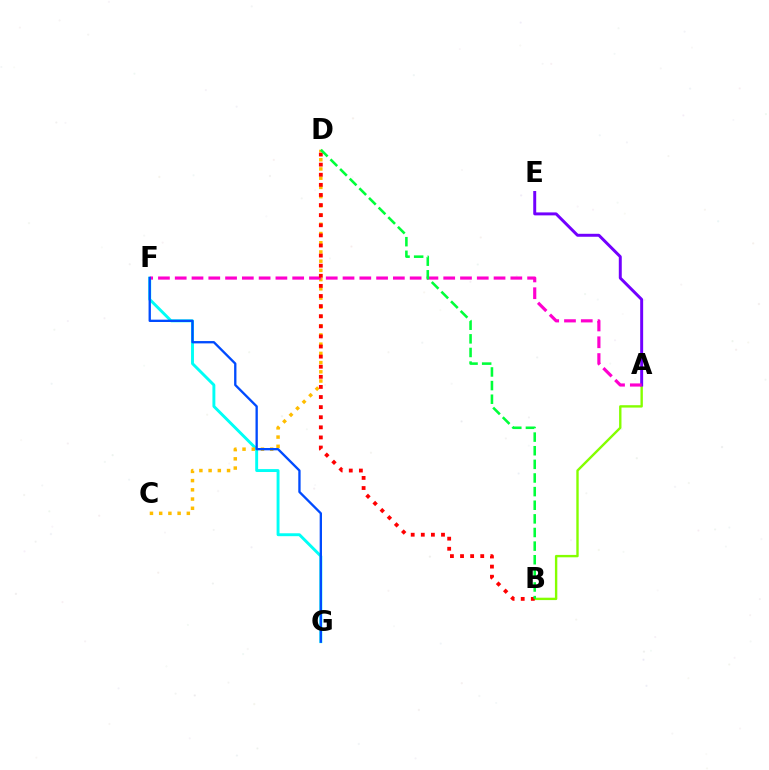{('A', 'B'): [{'color': '#84ff00', 'line_style': 'solid', 'thickness': 1.72}], ('F', 'G'): [{'color': '#00fff6', 'line_style': 'solid', 'thickness': 2.1}, {'color': '#004bff', 'line_style': 'solid', 'thickness': 1.67}], ('A', 'E'): [{'color': '#7200ff', 'line_style': 'solid', 'thickness': 2.13}], ('C', 'D'): [{'color': '#ffbd00', 'line_style': 'dotted', 'thickness': 2.51}], ('A', 'F'): [{'color': '#ff00cf', 'line_style': 'dashed', 'thickness': 2.28}], ('B', 'D'): [{'color': '#ff0000', 'line_style': 'dotted', 'thickness': 2.75}, {'color': '#00ff39', 'line_style': 'dashed', 'thickness': 1.85}]}